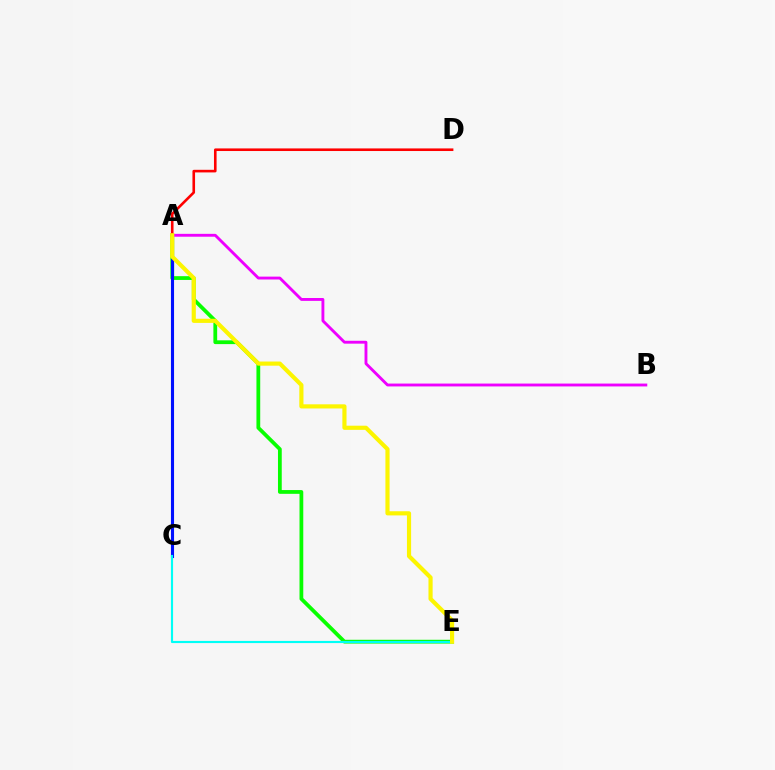{('A', 'E'): [{'color': '#08ff00', 'line_style': 'solid', 'thickness': 2.71}, {'color': '#fcf500', 'line_style': 'solid', 'thickness': 2.99}], ('A', 'C'): [{'color': '#0010ff', 'line_style': 'solid', 'thickness': 2.23}], ('A', 'B'): [{'color': '#ee00ff', 'line_style': 'solid', 'thickness': 2.07}], ('A', 'D'): [{'color': '#ff0000', 'line_style': 'solid', 'thickness': 1.88}], ('C', 'E'): [{'color': '#00fff6', 'line_style': 'solid', 'thickness': 1.55}]}